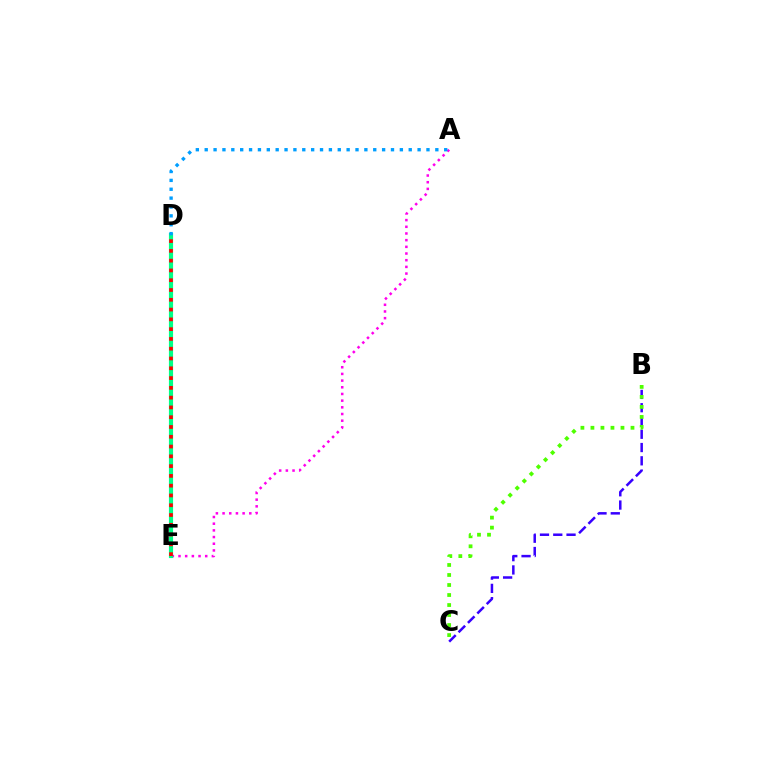{('B', 'C'): [{'color': '#3700ff', 'line_style': 'dashed', 'thickness': 1.8}, {'color': '#4fff00', 'line_style': 'dotted', 'thickness': 2.72}], ('A', 'E'): [{'color': '#ff00ed', 'line_style': 'dotted', 'thickness': 1.82}], ('D', 'E'): [{'color': '#ffd500', 'line_style': 'dashed', 'thickness': 2.14}, {'color': '#00ff86', 'line_style': 'solid', 'thickness': 2.99}, {'color': '#ff0000', 'line_style': 'dotted', 'thickness': 2.66}], ('A', 'D'): [{'color': '#009eff', 'line_style': 'dotted', 'thickness': 2.41}]}